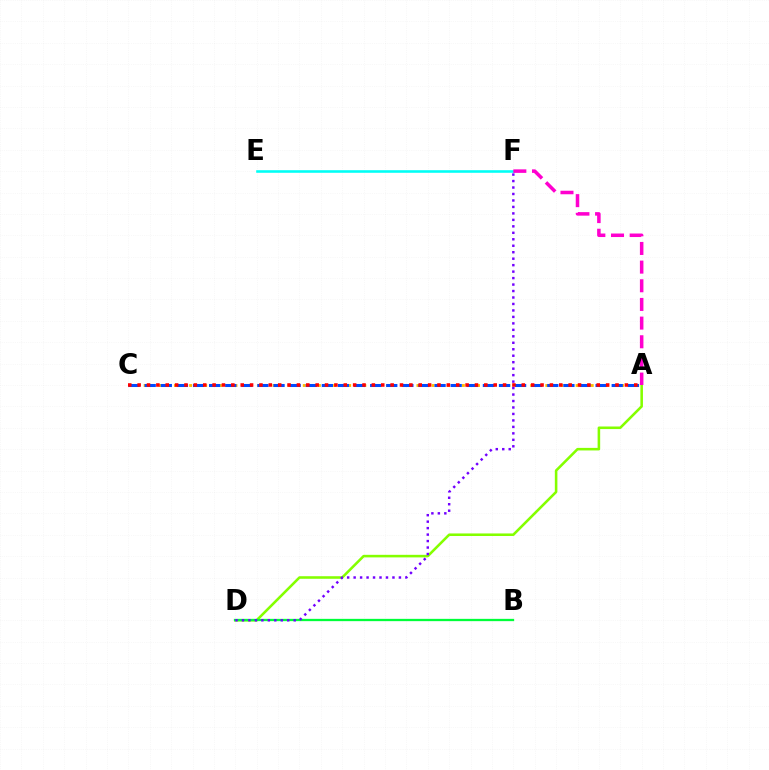{('A', 'D'): [{'color': '#84ff00', 'line_style': 'solid', 'thickness': 1.85}], ('B', 'D'): [{'color': '#00ff39', 'line_style': 'solid', 'thickness': 1.65}], ('D', 'F'): [{'color': '#7200ff', 'line_style': 'dotted', 'thickness': 1.76}], ('A', 'C'): [{'color': '#ffbd00', 'line_style': 'dotted', 'thickness': 2.06}, {'color': '#004bff', 'line_style': 'dashed', 'thickness': 2.19}, {'color': '#ff0000', 'line_style': 'dotted', 'thickness': 2.55}], ('E', 'F'): [{'color': '#00fff6', 'line_style': 'solid', 'thickness': 1.85}], ('A', 'F'): [{'color': '#ff00cf', 'line_style': 'dashed', 'thickness': 2.54}]}